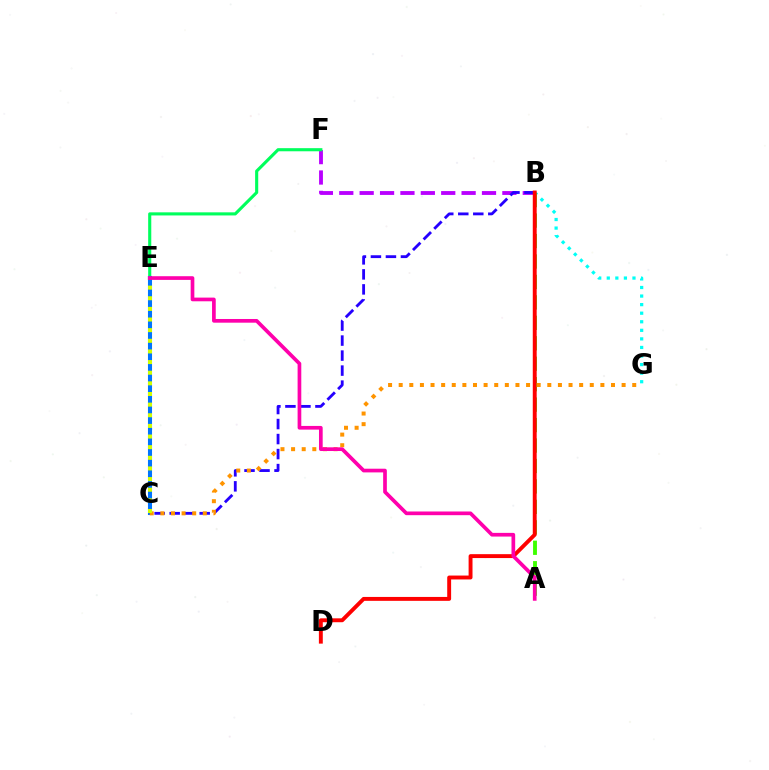{('B', 'F'): [{'color': '#b900ff', 'line_style': 'dashed', 'thickness': 2.77}], ('E', 'F'): [{'color': '#00ff5c', 'line_style': 'solid', 'thickness': 2.24}], ('C', 'E'): [{'color': '#0074ff', 'line_style': 'solid', 'thickness': 2.93}, {'color': '#d1ff00', 'line_style': 'dotted', 'thickness': 2.89}], ('B', 'C'): [{'color': '#2500ff', 'line_style': 'dashed', 'thickness': 2.04}], ('B', 'G'): [{'color': '#00fff6', 'line_style': 'dotted', 'thickness': 2.33}], ('A', 'B'): [{'color': '#3dff00', 'line_style': 'dashed', 'thickness': 2.78}], ('B', 'D'): [{'color': '#ff0000', 'line_style': 'solid', 'thickness': 2.81}], ('C', 'G'): [{'color': '#ff9400', 'line_style': 'dotted', 'thickness': 2.88}], ('A', 'E'): [{'color': '#ff00ac', 'line_style': 'solid', 'thickness': 2.66}]}